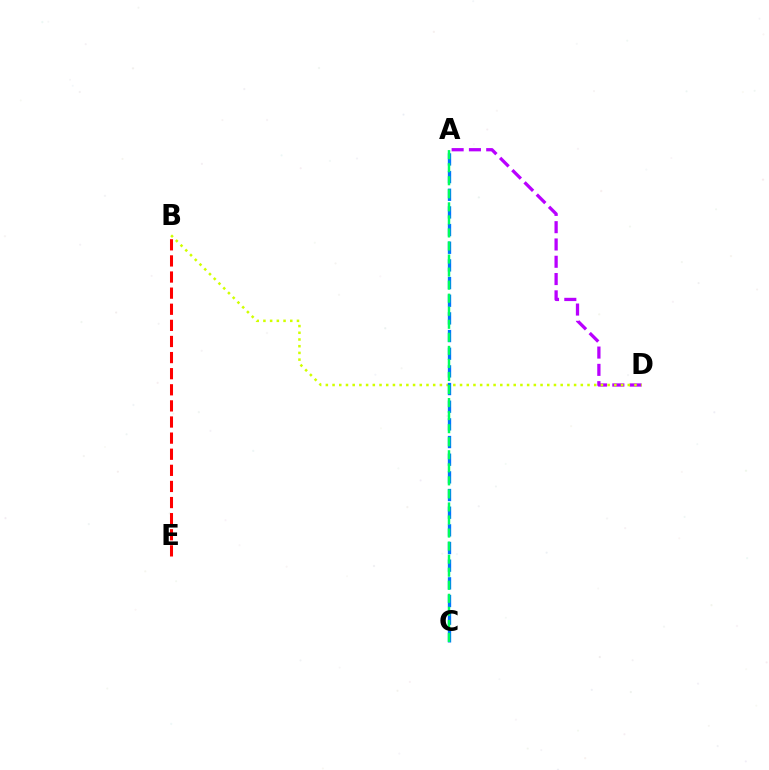{('A', 'D'): [{'color': '#b900ff', 'line_style': 'dashed', 'thickness': 2.35}], ('B', 'D'): [{'color': '#d1ff00', 'line_style': 'dotted', 'thickness': 1.82}], ('A', 'C'): [{'color': '#0074ff', 'line_style': 'dashed', 'thickness': 2.4}, {'color': '#00ff5c', 'line_style': 'dashed', 'thickness': 1.77}], ('B', 'E'): [{'color': '#ff0000', 'line_style': 'dashed', 'thickness': 2.19}]}